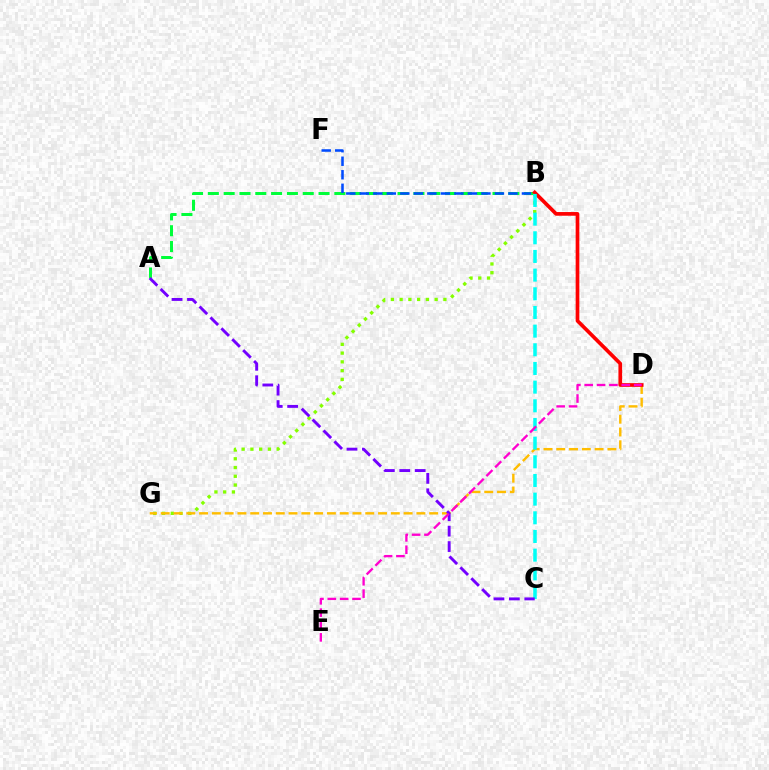{('A', 'B'): [{'color': '#00ff39', 'line_style': 'dashed', 'thickness': 2.15}], ('B', 'G'): [{'color': '#84ff00', 'line_style': 'dotted', 'thickness': 2.38}], ('B', 'F'): [{'color': '#004bff', 'line_style': 'dashed', 'thickness': 1.84}], ('D', 'G'): [{'color': '#ffbd00', 'line_style': 'dashed', 'thickness': 1.74}], ('B', 'D'): [{'color': '#ff0000', 'line_style': 'solid', 'thickness': 2.66}], ('B', 'C'): [{'color': '#00fff6', 'line_style': 'dashed', 'thickness': 2.54}], ('A', 'C'): [{'color': '#7200ff', 'line_style': 'dashed', 'thickness': 2.09}], ('D', 'E'): [{'color': '#ff00cf', 'line_style': 'dashed', 'thickness': 1.68}]}